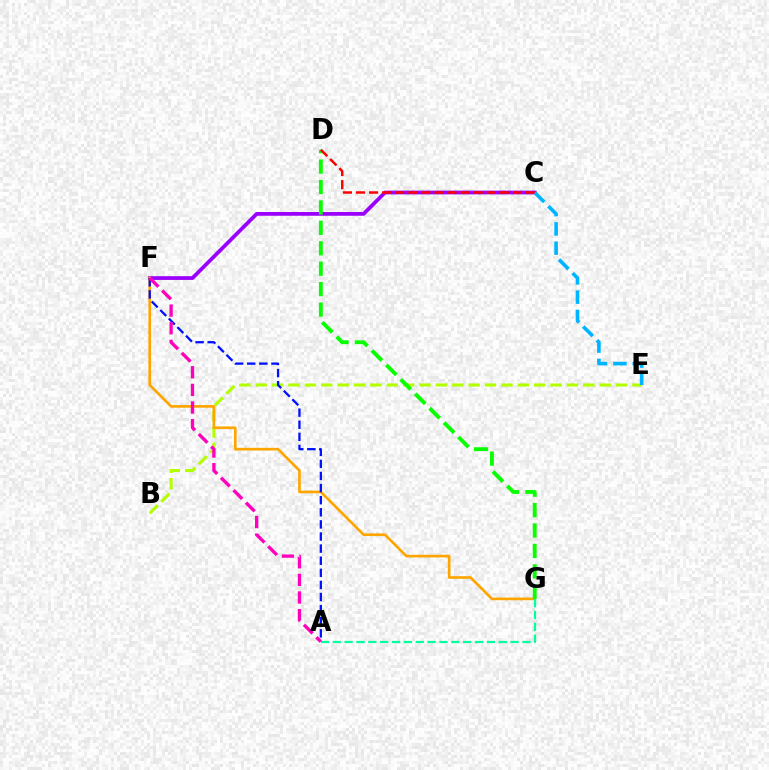{('B', 'E'): [{'color': '#b3ff00', 'line_style': 'dashed', 'thickness': 2.22}], ('C', 'F'): [{'color': '#9b00ff', 'line_style': 'solid', 'thickness': 2.7}], ('F', 'G'): [{'color': '#ffa500', 'line_style': 'solid', 'thickness': 1.91}], ('C', 'E'): [{'color': '#00b5ff', 'line_style': 'dashed', 'thickness': 2.62}], ('A', 'F'): [{'color': '#0010ff', 'line_style': 'dashed', 'thickness': 1.64}, {'color': '#ff00bd', 'line_style': 'dashed', 'thickness': 2.39}], ('D', 'G'): [{'color': '#08ff00', 'line_style': 'dashed', 'thickness': 2.77}], ('A', 'G'): [{'color': '#00ff9d', 'line_style': 'dashed', 'thickness': 1.61}], ('C', 'D'): [{'color': '#ff0000', 'line_style': 'dashed', 'thickness': 1.78}]}